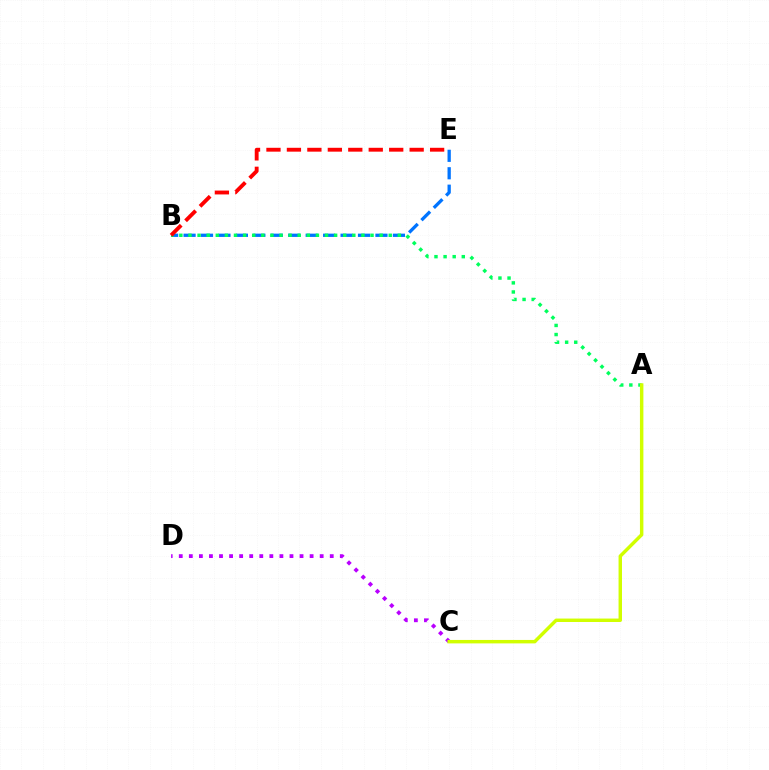{('B', 'E'): [{'color': '#0074ff', 'line_style': 'dashed', 'thickness': 2.37}, {'color': '#ff0000', 'line_style': 'dashed', 'thickness': 2.78}], ('A', 'B'): [{'color': '#00ff5c', 'line_style': 'dotted', 'thickness': 2.47}], ('C', 'D'): [{'color': '#b900ff', 'line_style': 'dotted', 'thickness': 2.73}], ('A', 'C'): [{'color': '#d1ff00', 'line_style': 'solid', 'thickness': 2.48}]}